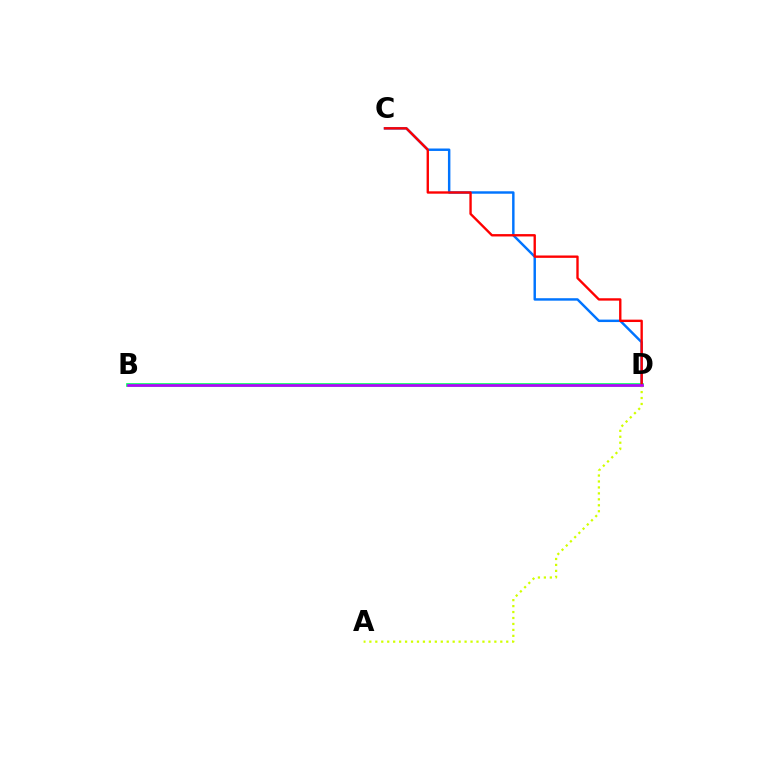{('C', 'D'): [{'color': '#0074ff', 'line_style': 'solid', 'thickness': 1.76}, {'color': '#ff0000', 'line_style': 'solid', 'thickness': 1.71}], ('B', 'D'): [{'color': '#00ff5c', 'line_style': 'solid', 'thickness': 2.64}, {'color': '#b900ff', 'line_style': 'solid', 'thickness': 1.9}], ('A', 'D'): [{'color': '#d1ff00', 'line_style': 'dotted', 'thickness': 1.62}]}